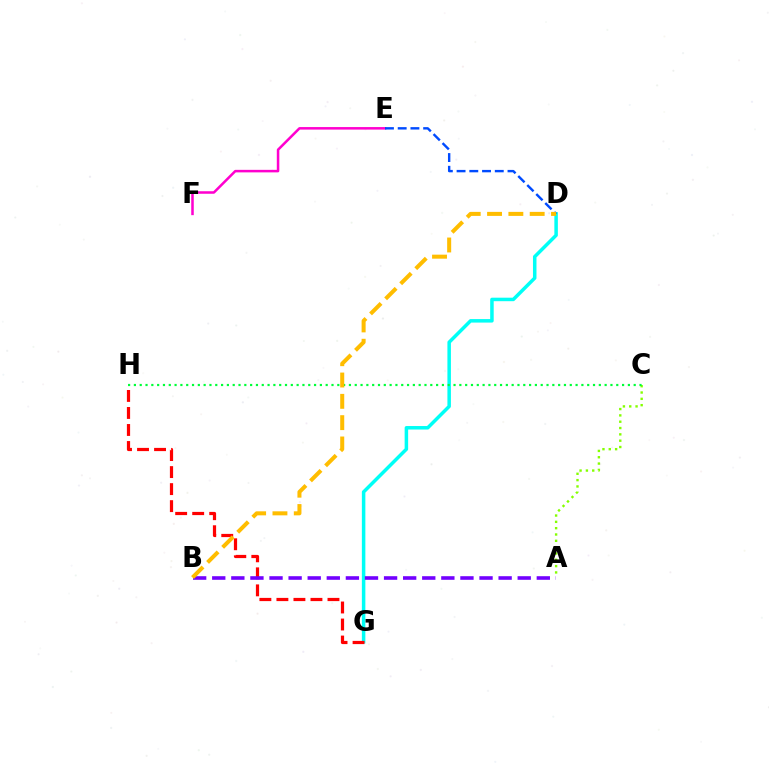{('D', 'G'): [{'color': '#00fff6', 'line_style': 'solid', 'thickness': 2.52}], ('G', 'H'): [{'color': '#ff0000', 'line_style': 'dashed', 'thickness': 2.31}], ('E', 'F'): [{'color': '#ff00cf', 'line_style': 'solid', 'thickness': 1.82}], ('A', 'B'): [{'color': '#7200ff', 'line_style': 'dashed', 'thickness': 2.59}], ('A', 'C'): [{'color': '#84ff00', 'line_style': 'dotted', 'thickness': 1.72}], ('C', 'H'): [{'color': '#00ff39', 'line_style': 'dotted', 'thickness': 1.58}], ('D', 'E'): [{'color': '#004bff', 'line_style': 'dashed', 'thickness': 1.73}], ('B', 'D'): [{'color': '#ffbd00', 'line_style': 'dashed', 'thickness': 2.9}]}